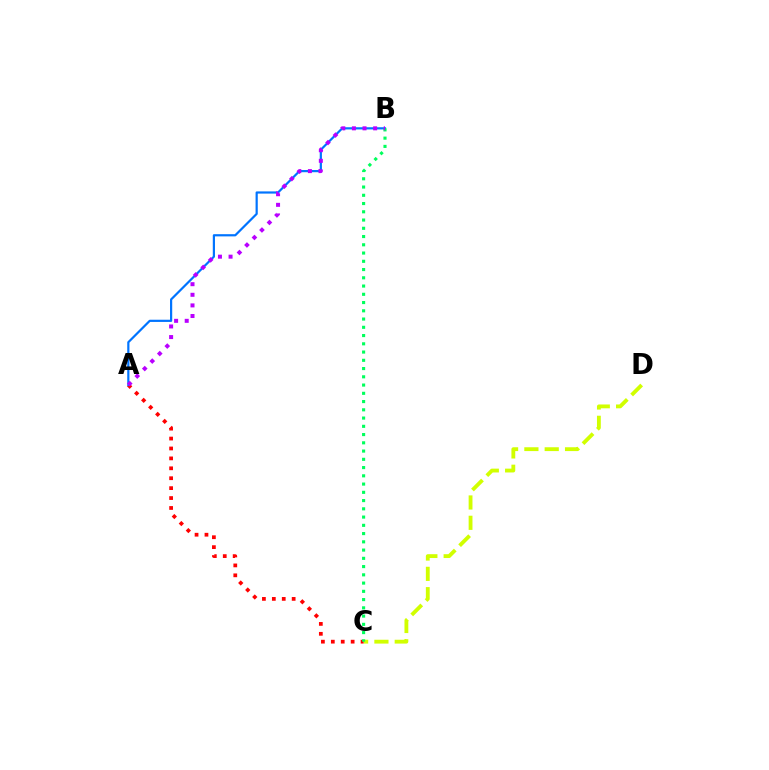{('C', 'D'): [{'color': '#d1ff00', 'line_style': 'dashed', 'thickness': 2.76}], ('A', 'C'): [{'color': '#ff0000', 'line_style': 'dotted', 'thickness': 2.69}], ('A', 'B'): [{'color': '#0074ff', 'line_style': 'solid', 'thickness': 1.58}, {'color': '#b900ff', 'line_style': 'dotted', 'thickness': 2.88}], ('B', 'C'): [{'color': '#00ff5c', 'line_style': 'dotted', 'thickness': 2.24}]}